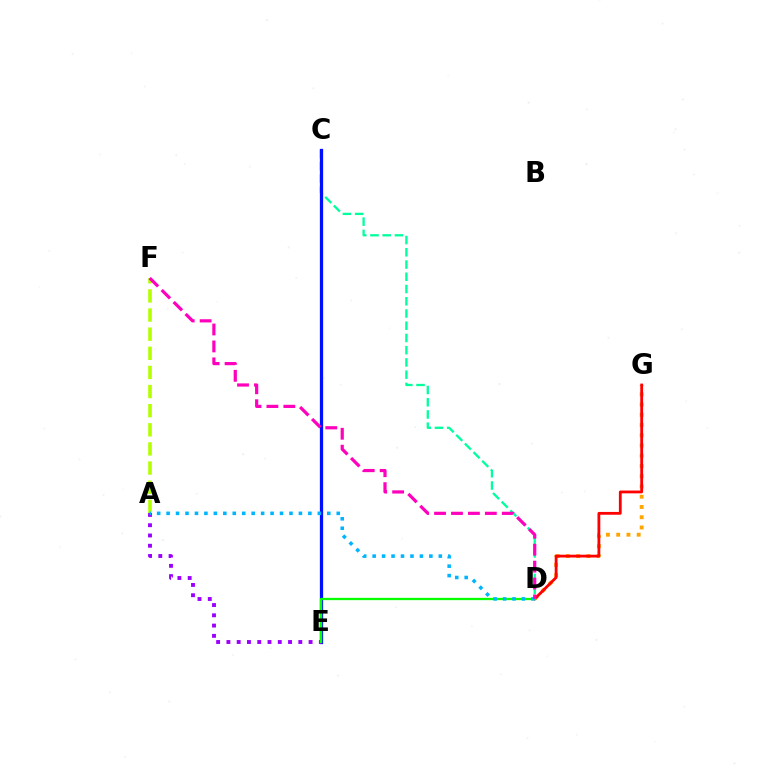{('C', 'D'): [{'color': '#00ff9d', 'line_style': 'dashed', 'thickness': 1.66}], ('C', 'E'): [{'color': '#0010ff', 'line_style': 'solid', 'thickness': 2.35}], ('D', 'G'): [{'color': '#ffa500', 'line_style': 'dotted', 'thickness': 2.78}, {'color': '#ff0000', 'line_style': 'solid', 'thickness': 2.02}], ('A', 'E'): [{'color': '#9b00ff', 'line_style': 'dotted', 'thickness': 2.79}], ('A', 'F'): [{'color': '#b3ff00', 'line_style': 'dashed', 'thickness': 2.6}], ('D', 'E'): [{'color': '#08ff00', 'line_style': 'solid', 'thickness': 1.65}], ('A', 'D'): [{'color': '#00b5ff', 'line_style': 'dotted', 'thickness': 2.57}], ('D', 'F'): [{'color': '#ff00bd', 'line_style': 'dashed', 'thickness': 2.3}]}